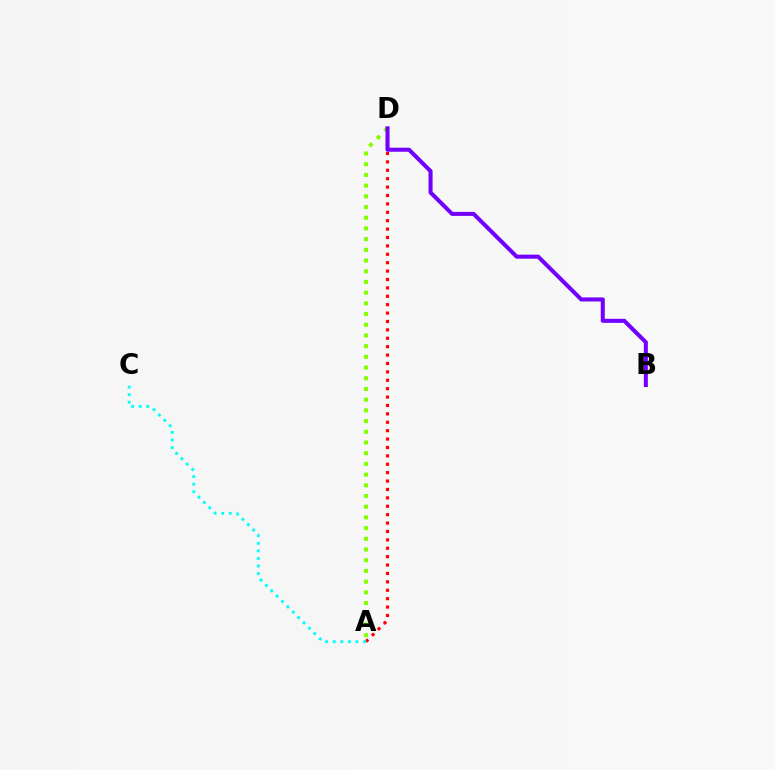{('A', 'D'): [{'color': '#ff0000', 'line_style': 'dotted', 'thickness': 2.28}, {'color': '#84ff00', 'line_style': 'dotted', 'thickness': 2.91}], ('A', 'C'): [{'color': '#00fff6', 'line_style': 'dotted', 'thickness': 2.06}], ('B', 'D'): [{'color': '#7200ff', 'line_style': 'solid', 'thickness': 2.91}]}